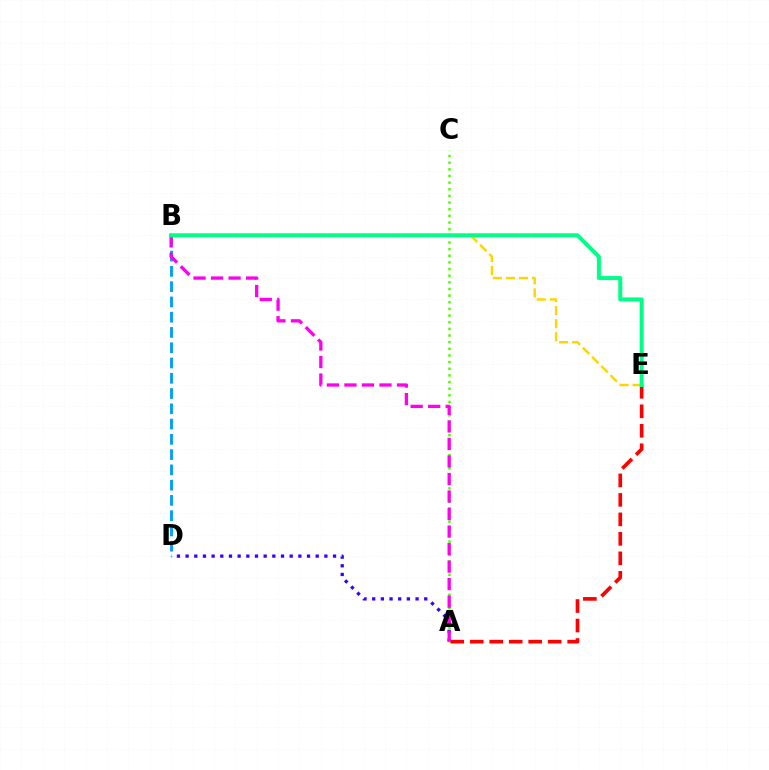{('A', 'D'): [{'color': '#3700ff', 'line_style': 'dotted', 'thickness': 2.36}], ('A', 'C'): [{'color': '#4fff00', 'line_style': 'dotted', 'thickness': 1.81}], ('B', 'D'): [{'color': '#009eff', 'line_style': 'dashed', 'thickness': 2.07}], ('A', 'E'): [{'color': '#ff0000', 'line_style': 'dashed', 'thickness': 2.65}], ('A', 'B'): [{'color': '#ff00ed', 'line_style': 'dashed', 'thickness': 2.38}], ('B', 'E'): [{'color': '#ffd500', 'line_style': 'dashed', 'thickness': 1.77}, {'color': '#00ff86', 'line_style': 'solid', 'thickness': 2.89}]}